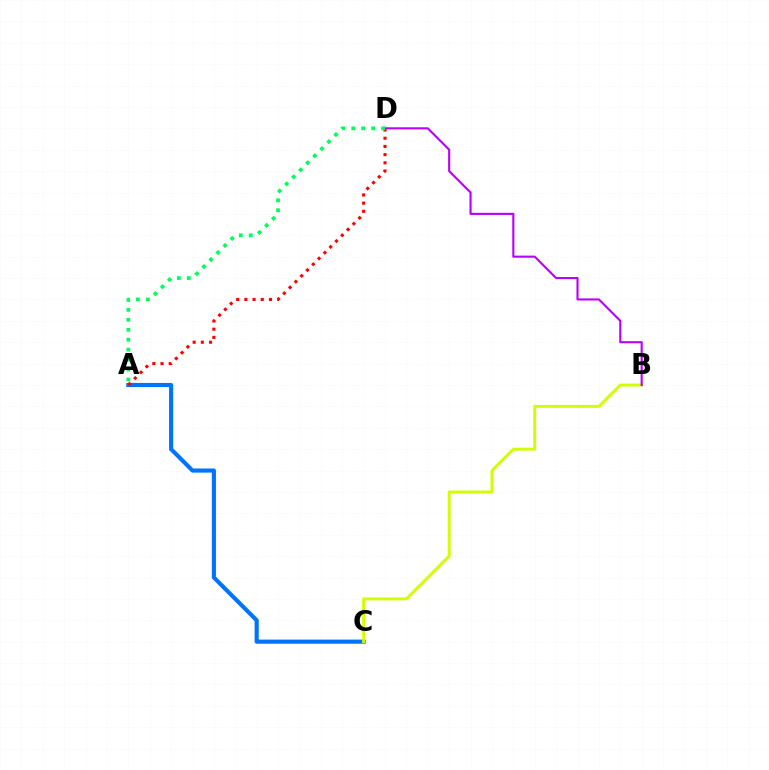{('A', 'C'): [{'color': '#0074ff', 'line_style': 'solid', 'thickness': 2.97}], ('A', 'D'): [{'color': '#ff0000', 'line_style': 'dotted', 'thickness': 2.23}, {'color': '#00ff5c', 'line_style': 'dotted', 'thickness': 2.71}], ('B', 'C'): [{'color': '#d1ff00', 'line_style': 'solid', 'thickness': 2.12}], ('B', 'D'): [{'color': '#b900ff', 'line_style': 'solid', 'thickness': 1.52}]}